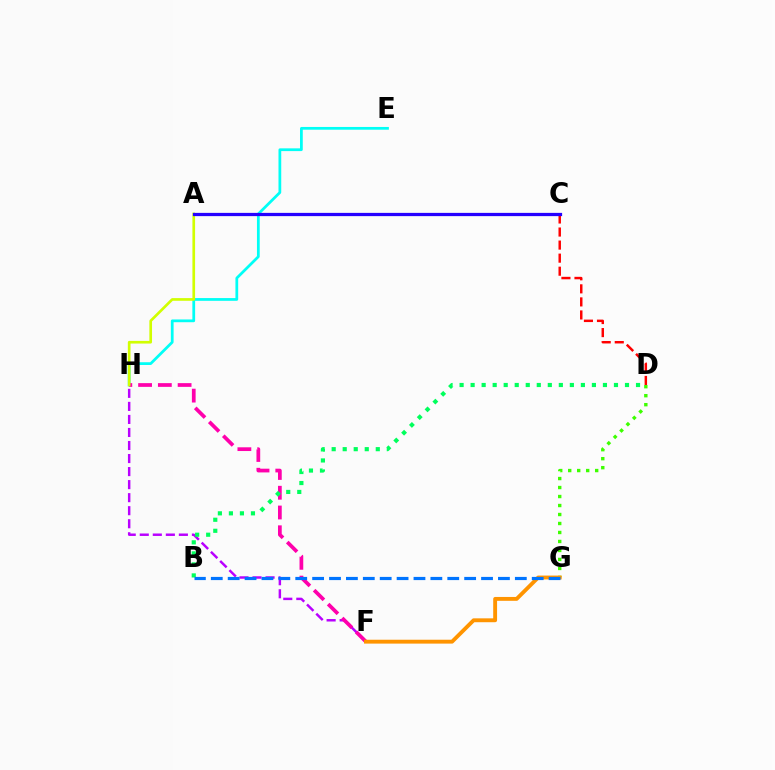{('F', 'H'): [{'color': '#b900ff', 'line_style': 'dashed', 'thickness': 1.77}, {'color': '#ff00ac', 'line_style': 'dashed', 'thickness': 2.68}], ('E', 'H'): [{'color': '#00fff6', 'line_style': 'solid', 'thickness': 1.98}], ('D', 'G'): [{'color': '#3dff00', 'line_style': 'dotted', 'thickness': 2.44}], ('C', 'D'): [{'color': '#ff0000', 'line_style': 'dashed', 'thickness': 1.77}], ('B', 'D'): [{'color': '#00ff5c', 'line_style': 'dotted', 'thickness': 3.0}], ('F', 'G'): [{'color': '#ff9400', 'line_style': 'solid', 'thickness': 2.79}], ('A', 'H'): [{'color': '#d1ff00', 'line_style': 'solid', 'thickness': 1.92}], ('A', 'C'): [{'color': '#2500ff', 'line_style': 'solid', 'thickness': 2.34}], ('B', 'G'): [{'color': '#0074ff', 'line_style': 'dashed', 'thickness': 2.29}]}